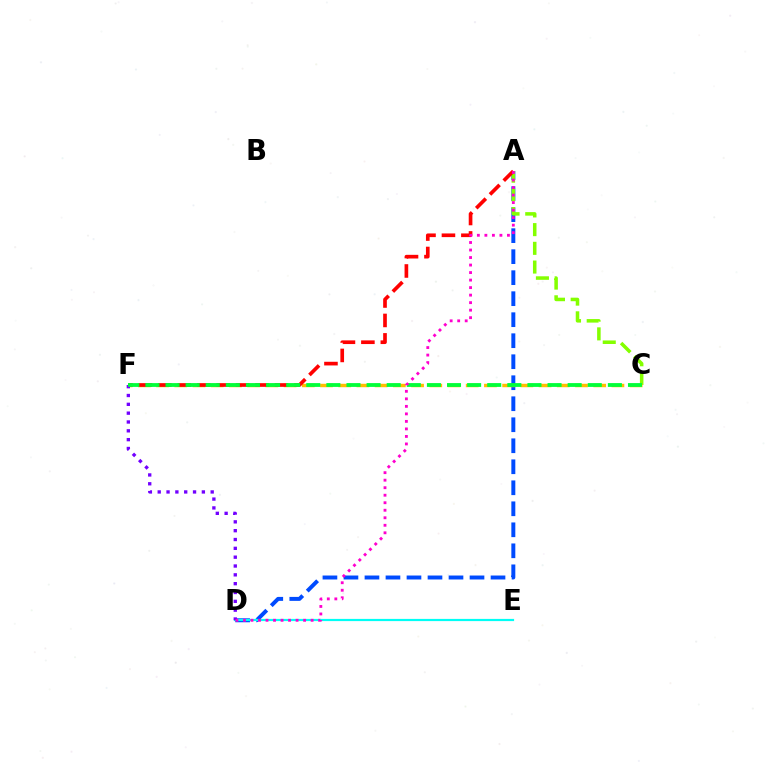{('A', 'D'): [{'color': '#004bff', 'line_style': 'dashed', 'thickness': 2.85}, {'color': '#ff00cf', 'line_style': 'dotted', 'thickness': 2.04}], ('A', 'C'): [{'color': '#84ff00', 'line_style': 'dashed', 'thickness': 2.54}], ('D', 'E'): [{'color': '#00fff6', 'line_style': 'solid', 'thickness': 1.59}], ('C', 'F'): [{'color': '#ffbd00', 'line_style': 'dashed', 'thickness': 2.47}, {'color': '#00ff39', 'line_style': 'dashed', 'thickness': 2.73}], ('A', 'F'): [{'color': '#ff0000', 'line_style': 'dashed', 'thickness': 2.64}], ('D', 'F'): [{'color': '#7200ff', 'line_style': 'dotted', 'thickness': 2.4}]}